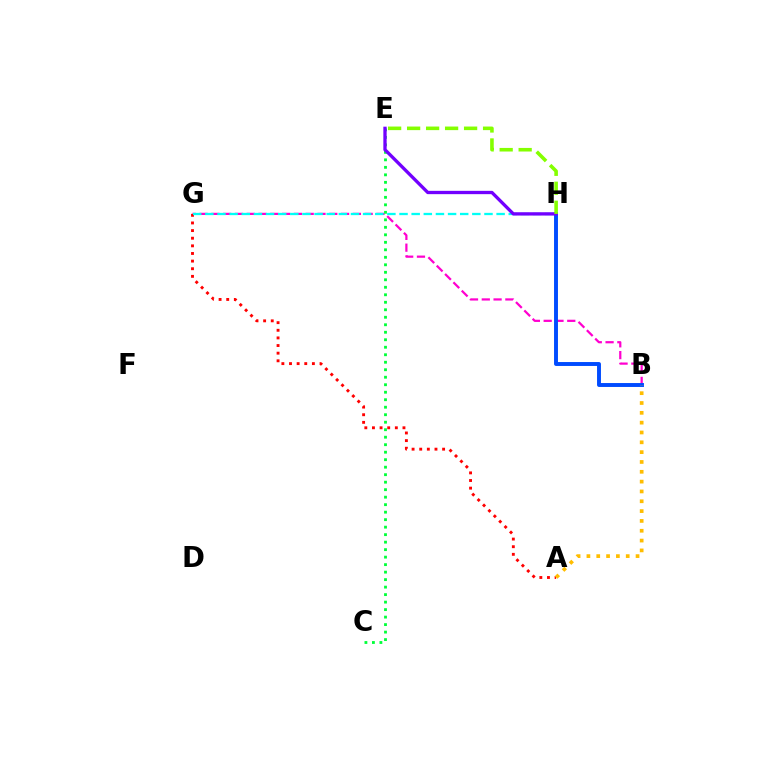{('B', 'G'): [{'color': '#ff00cf', 'line_style': 'dashed', 'thickness': 1.6}], ('A', 'G'): [{'color': '#ff0000', 'line_style': 'dotted', 'thickness': 2.07}], ('C', 'E'): [{'color': '#00ff39', 'line_style': 'dotted', 'thickness': 2.04}], ('B', 'H'): [{'color': '#004bff', 'line_style': 'solid', 'thickness': 2.82}], ('G', 'H'): [{'color': '#00fff6', 'line_style': 'dashed', 'thickness': 1.65}], ('E', 'H'): [{'color': '#7200ff', 'line_style': 'solid', 'thickness': 2.39}, {'color': '#84ff00', 'line_style': 'dashed', 'thickness': 2.58}], ('A', 'B'): [{'color': '#ffbd00', 'line_style': 'dotted', 'thickness': 2.67}]}